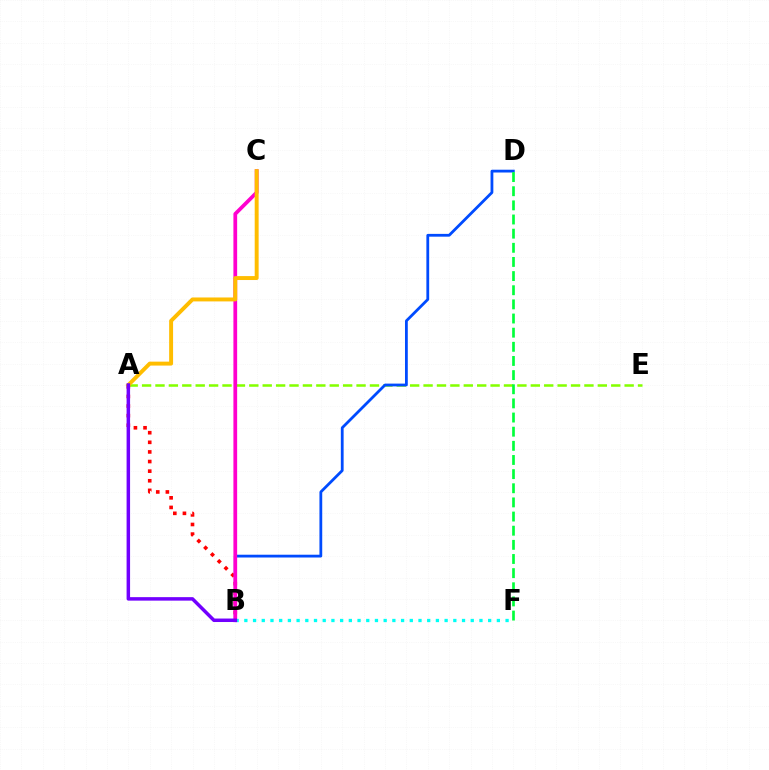{('A', 'E'): [{'color': '#84ff00', 'line_style': 'dashed', 'thickness': 1.82}], ('B', 'F'): [{'color': '#00fff6', 'line_style': 'dotted', 'thickness': 2.37}], ('A', 'B'): [{'color': '#ff0000', 'line_style': 'dotted', 'thickness': 2.61}, {'color': '#7200ff', 'line_style': 'solid', 'thickness': 2.51}], ('B', 'D'): [{'color': '#004bff', 'line_style': 'solid', 'thickness': 2.01}], ('B', 'C'): [{'color': '#ff00cf', 'line_style': 'solid', 'thickness': 2.69}], ('D', 'F'): [{'color': '#00ff39', 'line_style': 'dashed', 'thickness': 1.92}], ('A', 'C'): [{'color': '#ffbd00', 'line_style': 'solid', 'thickness': 2.83}]}